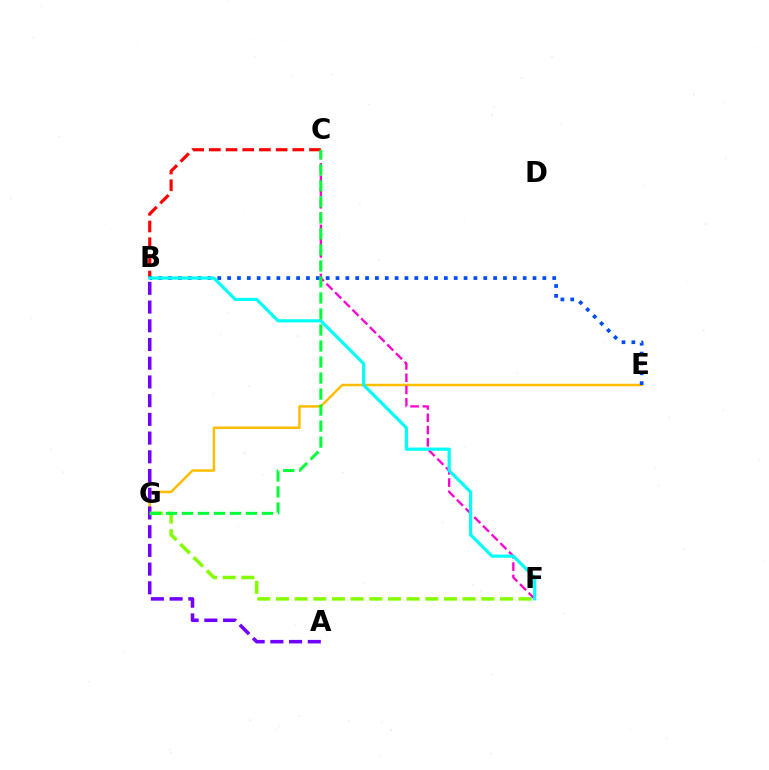{('E', 'G'): [{'color': '#ffbd00', 'line_style': 'solid', 'thickness': 1.79}], ('B', 'C'): [{'color': '#ff0000', 'line_style': 'dashed', 'thickness': 2.27}], ('A', 'B'): [{'color': '#7200ff', 'line_style': 'dashed', 'thickness': 2.54}], ('F', 'G'): [{'color': '#84ff00', 'line_style': 'dashed', 'thickness': 2.54}], ('C', 'F'): [{'color': '#ff00cf', 'line_style': 'dashed', 'thickness': 1.67}], ('B', 'E'): [{'color': '#004bff', 'line_style': 'dotted', 'thickness': 2.68}], ('B', 'F'): [{'color': '#00fff6', 'line_style': 'solid', 'thickness': 2.27}], ('C', 'G'): [{'color': '#00ff39', 'line_style': 'dashed', 'thickness': 2.18}]}